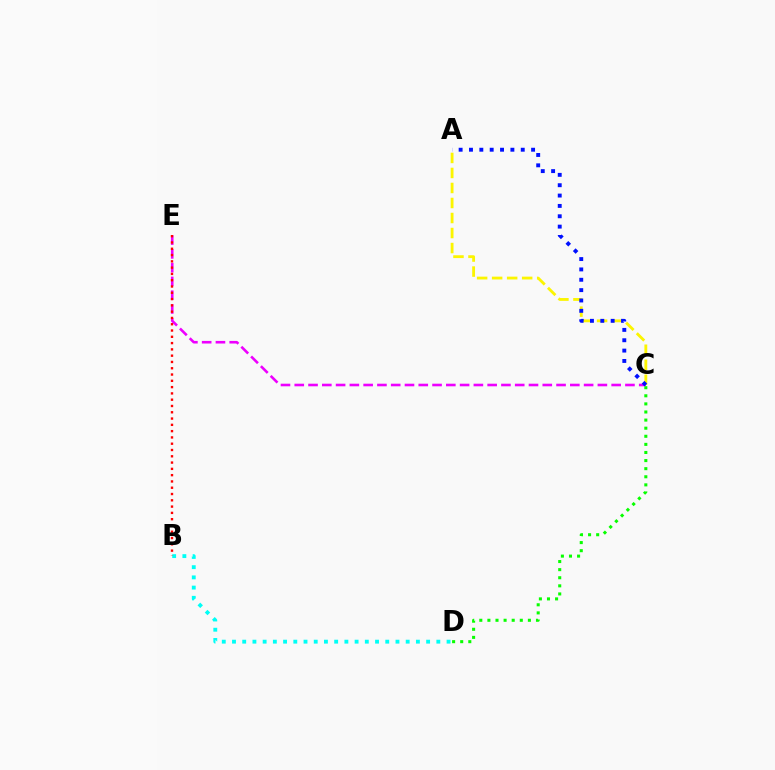{('C', 'E'): [{'color': '#ee00ff', 'line_style': 'dashed', 'thickness': 1.87}], ('A', 'C'): [{'color': '#fcf500', 'line_style': 'dashed', 'thickness': 2.04}, {'color': '#0010ff', 'line_style': 'dotted', 'thickness': 2.81}], ('C', 'D'): [{'color': '#08ff00', 'line_style': 'dotted', 'thickness': 2.2}], ('B', 'D'): [{'color': '#00fff6', 'line_style': 'dotted', 'thickness': 2.78}], ('B', 'E'): [{'color': '#ff0000', 'line_style': 'dotted', 'thickness': 1.71}]}